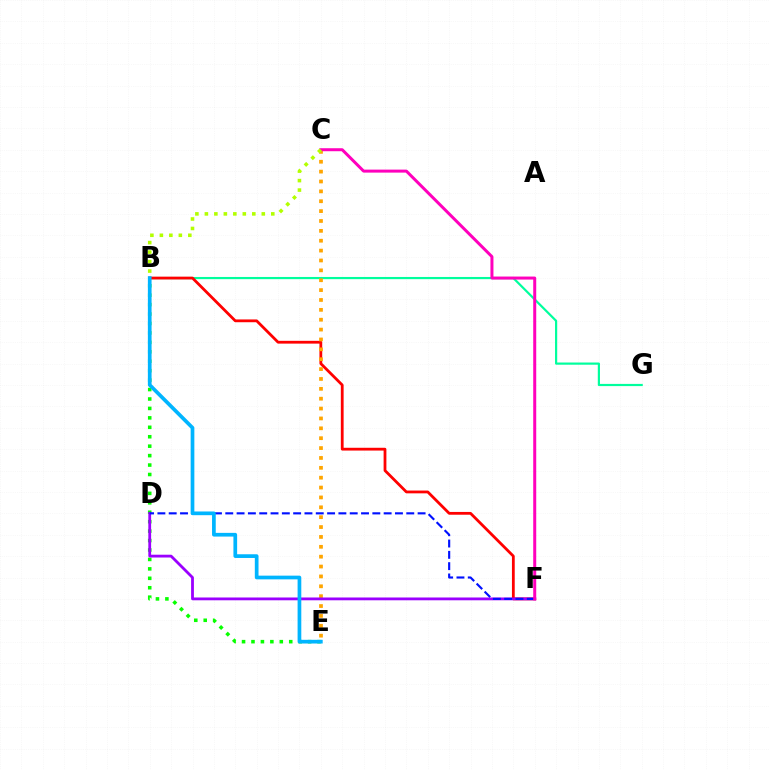{('B', 'E'): [{'color': '#08ff00', 'line_style': 'dotted', 'thickness': 2.56}, {'color': '#00b5ff', 'line_style': 'solid', 'thickness': 2.67}], ('B', 'G'): [{'color': '#00ff9d', 'line_style': 'solid', 'thickness': 1.58}], ('B', 'F'): [{'color': '#ff0000', 'line_style': 'solid', 'thickness': 2.01}], ('C', 'E'): [{'color': '#ffa500', 'line_style': 'dotted', 'thickness': 2.68}], ('D', 'F'): [{'color': '#9b00ff', 'line_style': 'solid', 'thickness': 2.02}, {'color': '#0010ff', 'line_style': 'dashed', 'thickness': 1.54}], ('C', 'F'): [{'color': '#ff00bd', 'line_style': 'solid', 'thickness': 2.16}], ('B', 'C'): [{'color': '#b3ff00', 'line_style': 'dotted', 'thickness': 2.58}]}